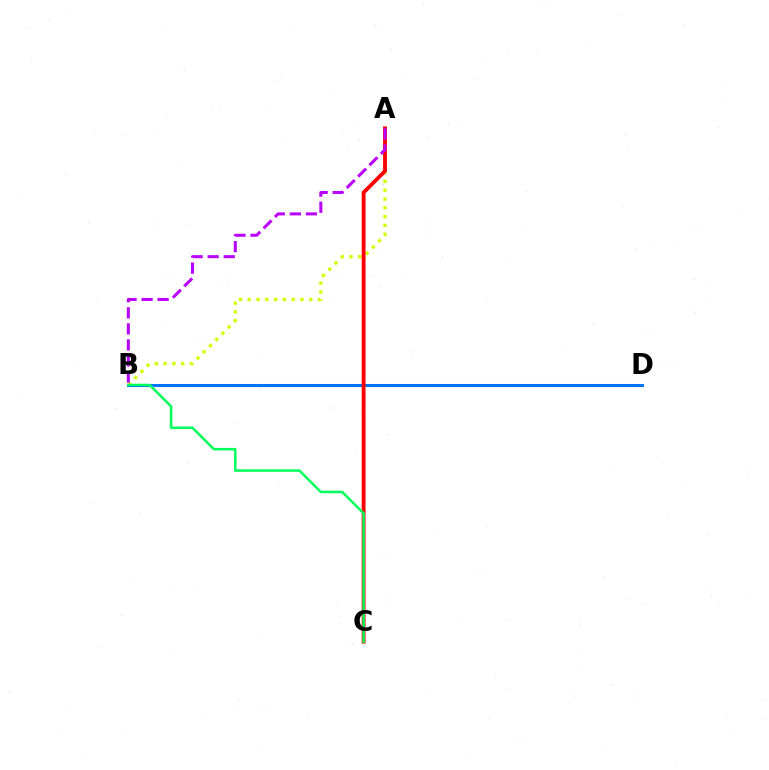{('A', 'B'): [{'color': '#d1ff00', 'line_style': 'dotted', 'thickness': 2.39}, {'color': '#b900ff', 'line_style': 'dashed', 'thickness': 2.18}], ('B', 'D'): [{'color': '#0074ff', 'line_style': 'solid', 'thickness': 2.17}], ('A', 'C'): [{'color': '#ff0000', 'line_style': 'solid', 'thickness': 2.76}], ('B', 'C'): [{'color': '#00ff5c', 'line_style': 'solid', 'thickness': 1.82}]}